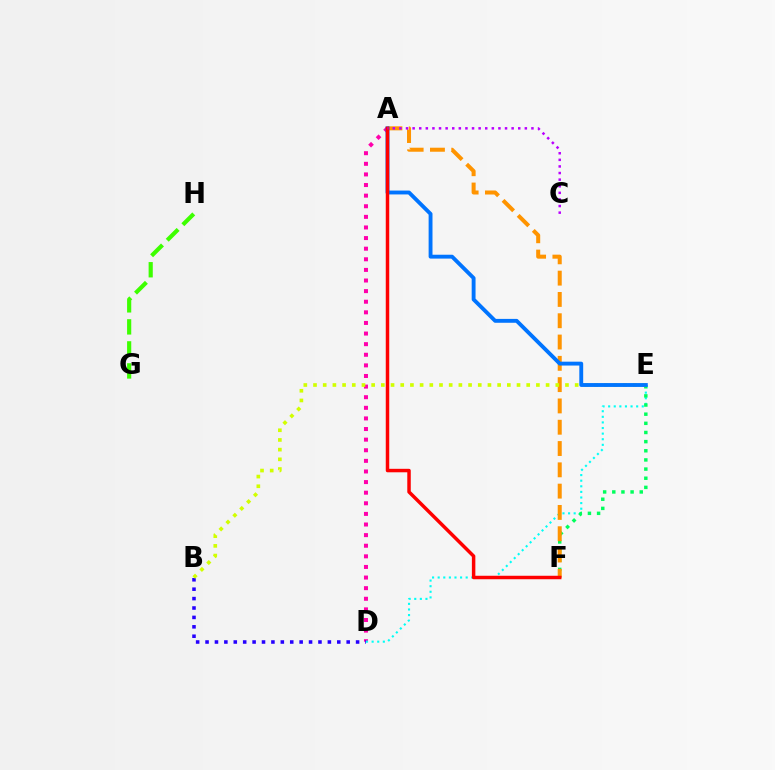{('A', 'D'): [{'color': '#ff00ac', 'line_style': 'dotted', 'thickness': 2.88}], ('G', 'H'): [{'color': '#3dff00', 'line_style': 'dashed', 'thickness': 2.99}], ('D', 'E'): [{'color': '#00fff6', 'line_style': 'dotted', 'thickness': 1.52}], ('B', 'D'): [{'color': '#2500ff', 'line_style': 'dotted', 'thickness': 2.56}], ('E', 'F'): [{'color': '#00ff5c', 'line_style': 'dotted', 'thickness': 2.49}], ('A', 'F'): [{'color': '#ff9400', 'line_style': 'dashed', 'thickness': 2.89}, {'color': '#ff0000', 'line_style': 'solid', 'thickness': 2.5}], ('B', 'E'): [{'color': '#d1ff00', 'line_style': 'dotted', 'thickness': 2.63}], ('A', 'E'): [{'color': '#0074ff', 'line_style': 'solid', 'thickness': 2.79}], ('A', 'C'): [{'color': '#b900ff', 'line_style': 'dotted', 'thickness': 1.79}]}